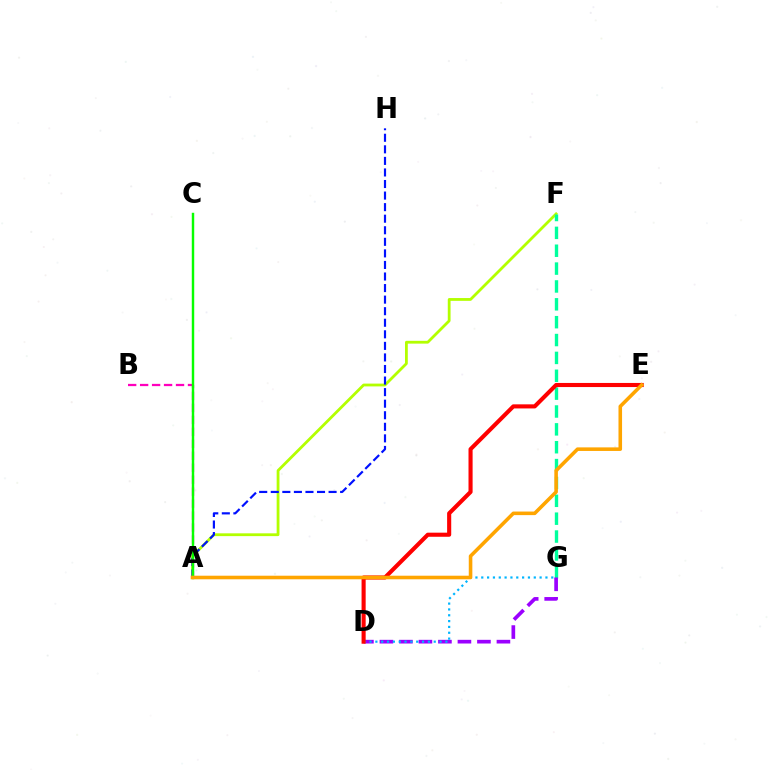{('A', 'F'): [{'color': '#b3ff00', 'line_style': 'solid', 'thickness': 2.01}], ('A', 'H'): [{'color': '#0010ff', 'line_style': 'dashed', 'thickness': 1.57}], ('F', 'G'): [{'color': '#00ff9d', 'line_style': 'dashed', 'thickness': 2.43}], ('A', 'B'): [{'color': '#ff00bd', 'line_style': 'dashed', 'thickness': 1.63}], ('D', 'G'): [{'color': '#9b00ff', 'line_style': 'dashed', 'thickness': 2.65}, {'color': '#00b5ff', 'line_style': 'dotted', 'thickness': 1.59}], ('A', 'C'): [{'color': '#08ff00', 'line_style': 'solid', 'thickness': 1.75}], ('D', 'E'): [{'color': '#ff0000', 'line_style': 'solid', 'thickness': 2.95}], ('A', 'E'): [{'color': '#ffa500', 'line_style': 'solid', 'thickness': 2.57}]}